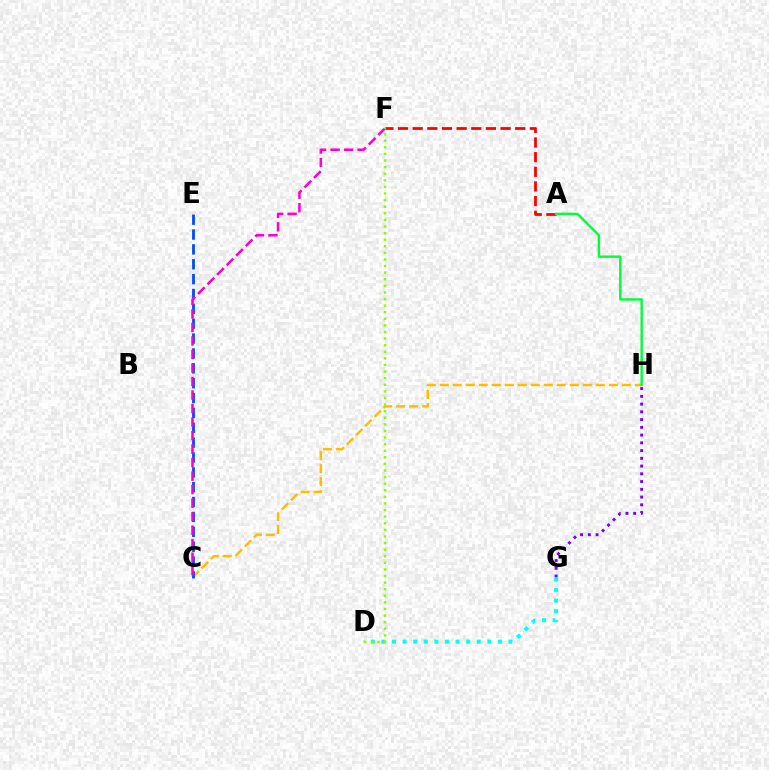{('C', 'H'): [{'color': '#ffbd00', 'line_style': 'dashed', 'thickness': 1.77}], ('G', 'H'): [{'color': '#7200ff', 'line_style': 'dotted', 'thickness': 2.11}], ('C', 'E'): [{'color': '#004bff', 'line_style': 'dashed', 'thickness': 2.02}], ('A', 'F'): [{'color': '#ff0000', 'line_style': 'dashed', 'thickness': 1.99}], ('A', 'H'): [{'color': '#00ff39', 'line_style': 'solid', 'thickness': 1.73}], ('C', 'F'): [{'color': '#ff00cf', 'line_style': 'dashed', 'thickness': 1.84}], ('D', 'G'): [{'color': '#00fff6', 'line_style': 'dotted', 'thickness': 2.88}], ('D', 'F'): [{'color': '#84ff00', 'line_style': 'dotted', 'thickness': 1.79}]}